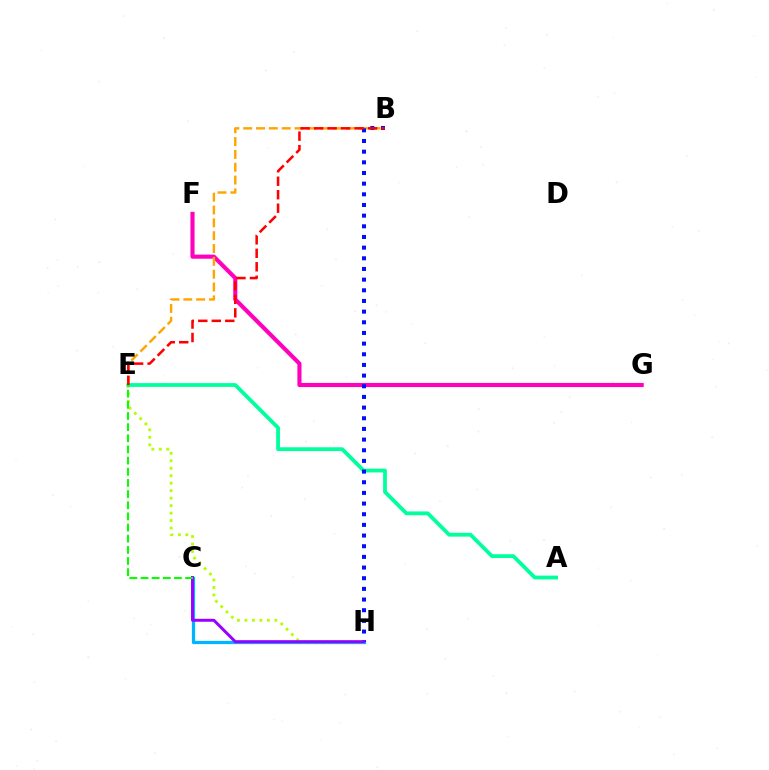{('F', 'G'): [{'color': '#ff00bd', 'line_style': 'solid', 'thickness': 2.96}], ('C', 'H'): [{'color': '#00b5ff', 'line_style': 'solid', 'thickness': 2.34}, {'color': '#9b00ff', 'line_style': 'solid', 'thickness': 2.13}], ('B', 'E'): [{'color': '#ffa500', 'line_style': 'dashed', 'thickness': 1.74}, {'color': '#ff0000', 'line_style': 'dashed', 'thickness': 1.83}], ('E', 'H'): [{'color': '#b3ff00', 'line_style': 'dotted', 'thickness': 2.03}], ('A', 'E'): [{'color': '#00ff9d', 'line_style': 'solid', 'thickness': 2.72}], ('B', 'H'): [{'color': '#0010ff', 'line_style': 'dotted', 'thickness': 2.9}], ('C', 'E'): [{'color': '#08ff00', 'line_style': 'dashed', 'thickness': 1.52}]}